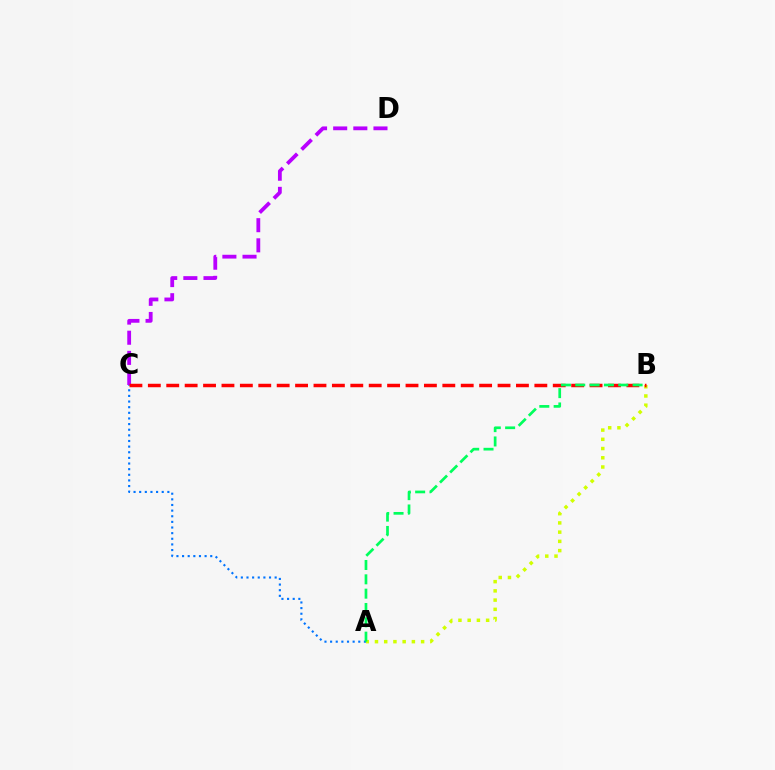{('A', 'B'): [{'color': '#d1ff00', 'line_style': 'dotted', 'thickness': 2.51}, {'color': '#00ff5c', 'line_style': 'dashed', 'thickness': 1.95}], ('C', 'D'): [{'color': '#b900ff', 'line_style': 'dashed', 'thickness': 2.74}], ('A', 'C'): [{'color': '#0074ff', 'line_style': 'dotted', 'thickness': 1.53}], ('B', 'C'): [{'color': '#ff0000', 'line_style': 'dashed', 'thickness': 2.5}]}